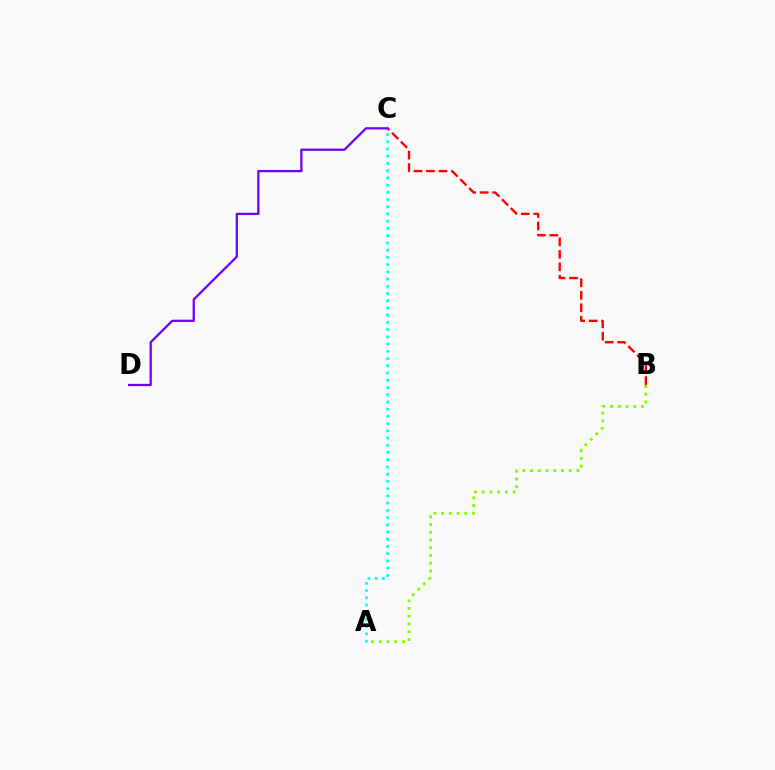{('A', 'B'): [{'color': '#84ff00', 'line_style': 'dotted', 'thickness': 2.1}], ('B', 'C'): [{'color': '#ff0000', 'line_style': 'dashed', 'thickness': 1.7}], ('C', 'D'): [{'color': '#7200ff', 'line_style': 'solid', 'thickness': 1.64}], ('A', 'C'): [{'color': '#00fff6', 'line_style': 'dotted', 'thickness': 1.96}]}